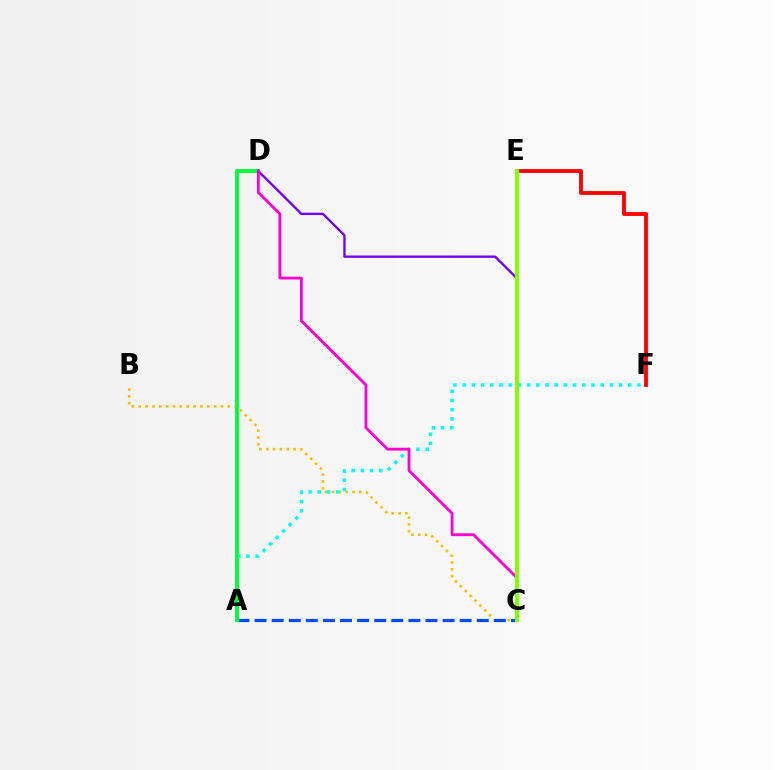{('B', 'C'): [{'color': '#ffbd00', 'line_style': 'dotted', 'thickness': 1.86}], ('A', 'F'): [{'color': '#00fff6', 'line_style': 'dotted', 'thickness': 2.5}], ('A', 'C'): [{'color': '#004bff', 'line_style': 'dashed', 'thickness': 2.32}], ('A', 'D'): [{'color': '#00ff39', 'line_style': 'solid', 'thickness': 2.83}], ('C', 'D'): [{'color': '#7200ff', 'line_style': 'solid', 'thickness': 1.68}, {'color': '#ff00cf', 'line_style': 'solid', 'thickness': 2.02}], ('E', 'F'): [{'color': '#ff0000', 'line_style': 'solid', 'thickness': 2.75}], ('C', 'E'): [{'color': '#84ff00', 'line_style': 'solid', 'thickness': 2.87}]}